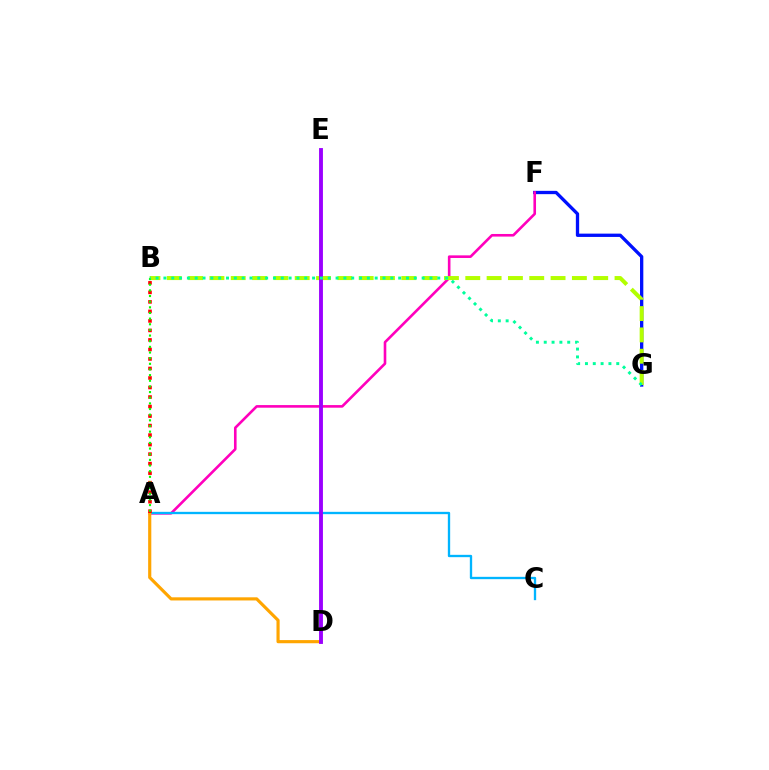{('F', 'G'): [{'color': '#0010ff', 'line_style': 'solid', 'thickness': 2.38}], ('A', 'F'): [{'color': '#ff00bd', 'line_style': 'solid', 'thickness': 1.88}], ('A', 'C'): [{'color': '#00b5ff', 'line_style': 'solid', 'thickness': 1.67}], ('B', 'G'): [{'color': '#b3ff00', 'line_style': 'dashed', 'thickness': 2.9}, {'color': '#00ff9d', 'line_style': 'dotted', 'thickness': 2.13}], ('A', 'D'): [{'color': '#ffa500', 'line_style': 'solid', 'thickness': 2.27}], ('A', 'B'): [{'color': '#ff0000', 'line_style': 'dotted', 'thickness': 2.59}, {'color': '#08ff00', 'line_style': 'dotted', 'thickness': 1.54}], ('D', 'E'): [{'color': '#9b00ff', 'line_style': 'solid', 'thickness': 2.79}]}